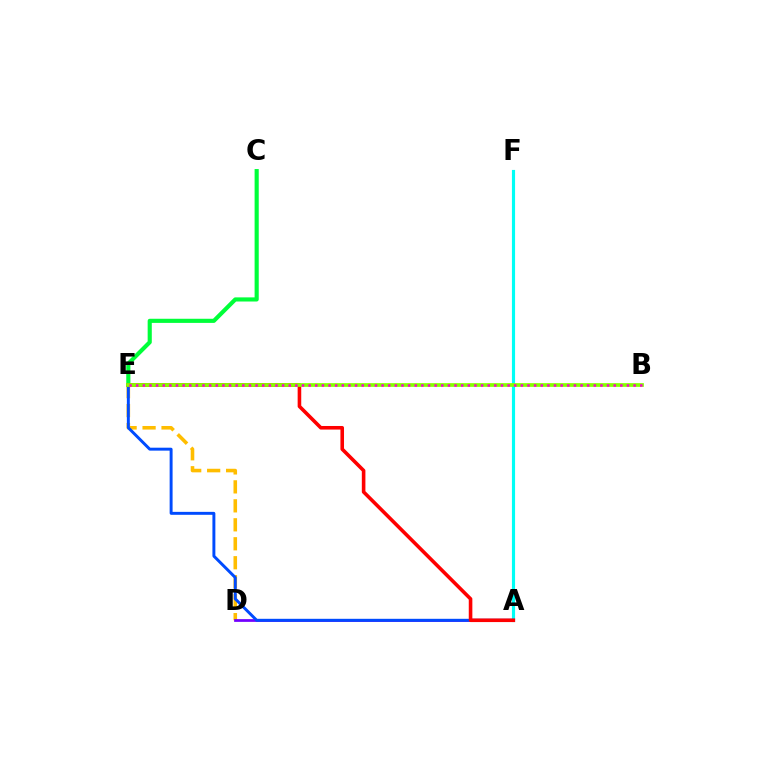{('D', 'E'): [{'color': '#ffbd00', 'line_style': 'dashed', 'thickness': 2.58}], ('A', 'D'): [{'color': '#7200ff', 'line_style': 'solid', 'thickness': 1.98}], ('A', 'F'): [{'color': '#00fff6', 'line_style': 'solid', 'thickness': 2.27}], ('C', 'E'): [{'color': '#00ff39', 'line_style': 'solid', 'thickness': 2.98}], ('A', 'E'): [{'color': '#004bff', 'line_style': 'solid', 'thickness': 2.12}, {'color': '#ff0000', 'line_style': 'solid', 'thickness': 2.58}], ('B', 'E'): [{'color': '#84ff00', 'line_style': 'solid', 'thickness': 2.67}, {'color': '#ff00cf', 'line_style': 'dotted', 'thickness': 1.8}]}